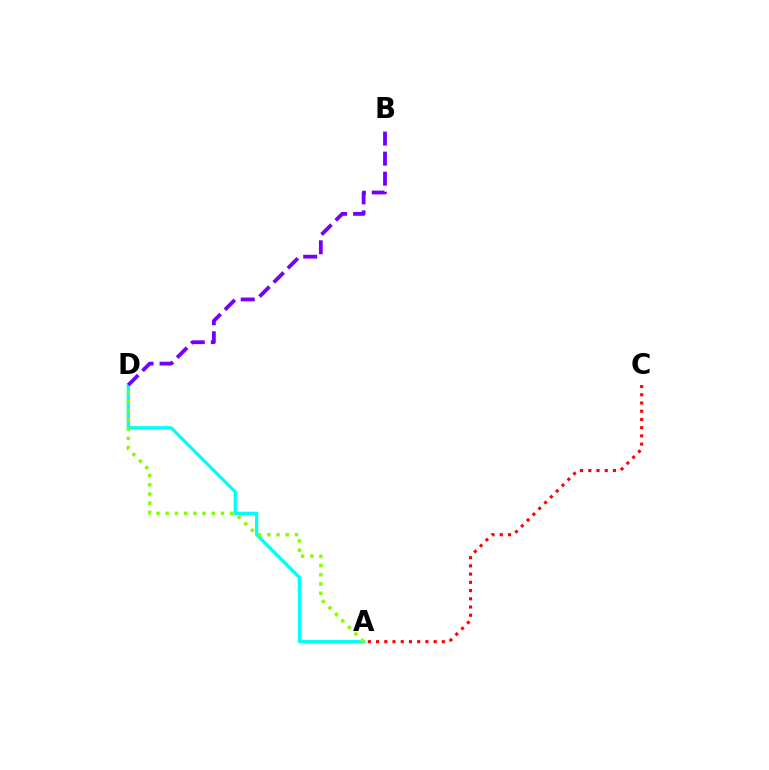{('A', 'D'): [{'color': '#00fff6', 'line_style': 'solid', 'thickness': 2.35}, {'color': '#84ff00', 'line_style': 'dotted', 'thickness': 2.5}], ('A', 'C'): [{'color': '#ff0000', 'line_style': 'dotted', 'thickness': 2.23}], ('B', 'D'): [{'color': '#7200ff', 'line_style': 'dashed', 'thickness': 2.72}]}